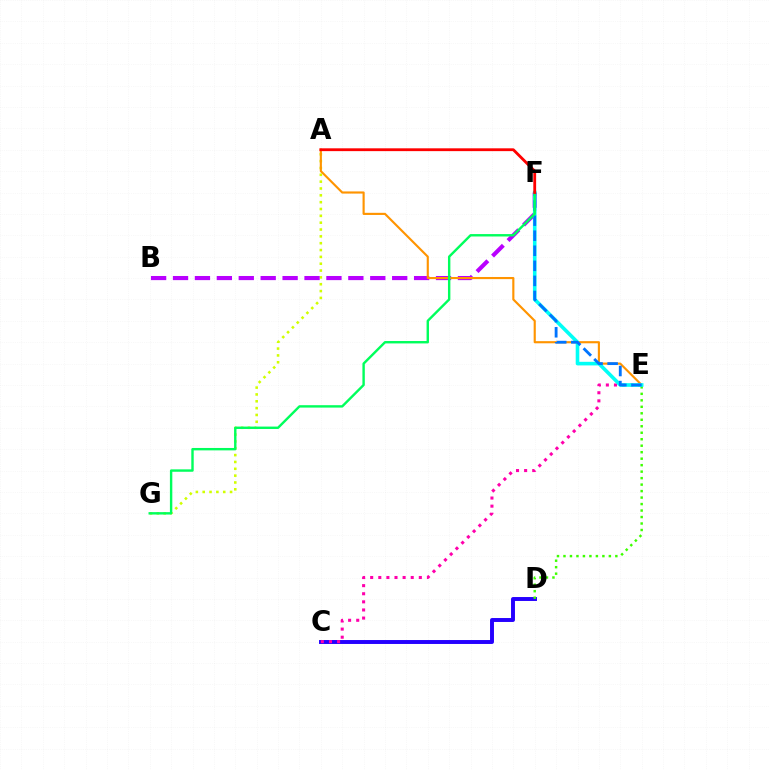{('A', 'G'): [{'color': '#d1ff00', 'line_style': 'dotted', 'thickness': 1.86}], ('B', 'F'): [{'color': '#b900ff', 'line_style': 'dashed', 'thickness': 2.98}], ('A', 'E'): [{'color': '#ff9400', 'line_style': 'solid', 'thickness': 1.54}], ('C', 'D'): [{'color': '#2500ff', 'line_style': 'solid', 'thickness': 2.83}], ('C', 'E'): [{'color': '#ff00ac', 'line_style': 'dotted', 'thickness': 2.2}], ('D', 'E'): [{'color': '#3dff00', 'line_style': 'dotted', 'thickness': 1.76}], ('E', 'F'): [{'color': '#00fff6', 'line_style': 'solid', 'thickness': 2.59}, {'color': '#0074ff', 'line_style': 'dashed', 'thickness': 2.05}], ('F', 'G'): [{'color': '#00ff5c', 'line_style': 'solid', 'thickness': 1.73}], ('A', 'F'): [{'color': '#ff0000', 'line_style': 'solid', 'thickness': 2.03}]}